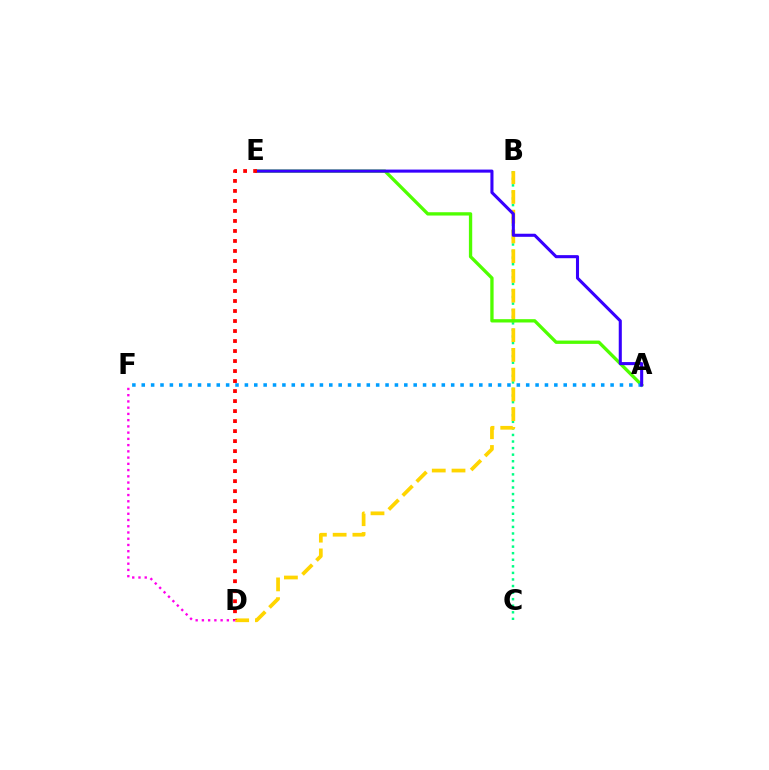{('B', 'C'): [{'color': '#00ff86', 'line_style': 'dotted', 'thickness': 1.78}], ('B', 'D'): [{'color': '#ffd500', 'line_style': 'dashed', 'thickness': 2.68}], ('D', 'F'): [{'color': '#ff00ed', 'line_style': 'dotted', 'thickness': 1.7}], ('A', 'E'): [{'color': '#4fff00', 'line_style': 'solid', 'thickness': 2.39}, {'color': '#3700ff', 'line_style': 'solid', 'thickness': 2.22}], ('A', 'F'): [{'color': '#009eff', 'line_style': 'dotted', 'thickness': 2.55}], ('D', 'E'): [{'color': '#ff0000', 'line_style': 'dotted', 'thickness': 2.72}]}